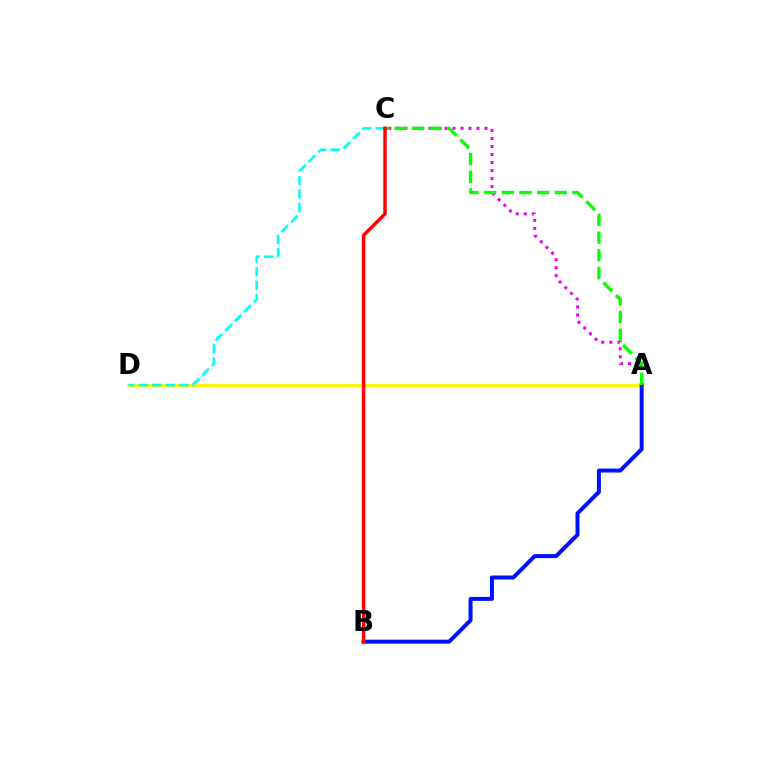{('A', 'D'): [{'color': '#fcf500', 'line_style': 'solid', 'thickness': 2.08}], ('A', 'B'): [{'color': '#0010ff', 'line_style': 'solid', 'thickness': 2.87}], ('A', 'C'): [{'color': '#ee00ff', 'line_style': 'dotted', 'thickness': 2.18}, {'color': '#08ff00', 'line_style': 'dashed', 'thickness': 2.4}], ('C', 'D'): [{'color': '#00fff6', 'line_style': 'dashed', 'thickness': 1.83}], ('B', 'C'): [{'color': '#ff0000', 'line_style': 'solid', 'thickness': 2.48}]}